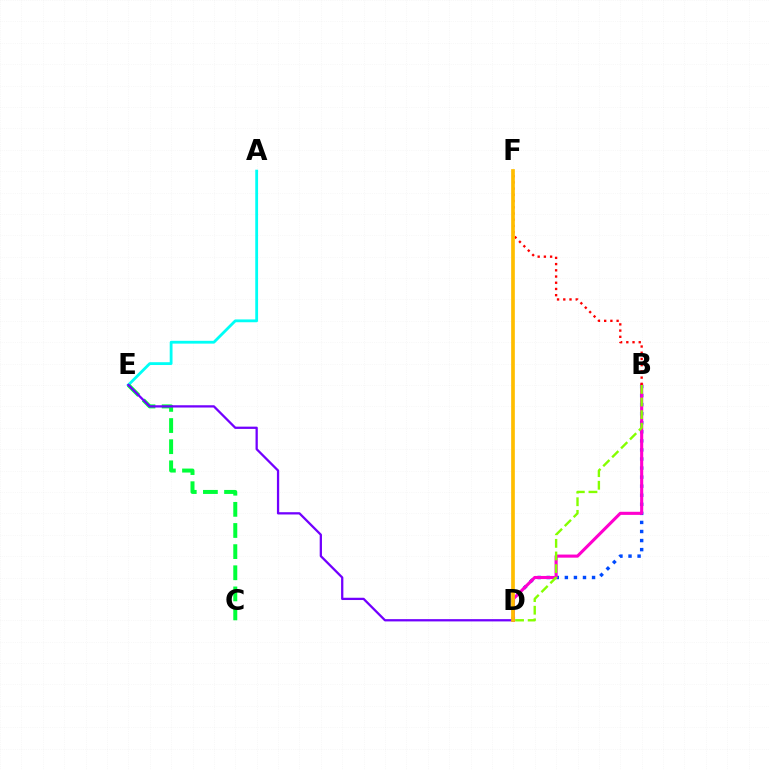{('B', 'D'): [{'color': '#004bff', 'line_style': 'dotted', 'thickness': 2.46}, {'color': '#ff00cf', 'line_style': 'solid', 'thickness': 2.23}, {'color': '#84ff00', 'line_style': 'dashed', 'thickness': 1.71}], ('A', 'E'): [{'color': '#00fff6', 'line_style': 'solid', 'thickness': 2.03}], ('C', 'E'): [{'color': '#00ff39', 'line_style': 'dashed', 'thickness': 2.87}], ('D', 'E'): [{'color': '#7200ff', 'line_style': 'solid', 'thickness': 1.64}], ('B', 'F'): [{'color': '#ff0000', 'line_style': 'dotted', 'thickness': 1.69}], ('D', 'F'): [{'color': '#ffbd00', 'line_style': 'solid', 'thickness': 2.66}]}